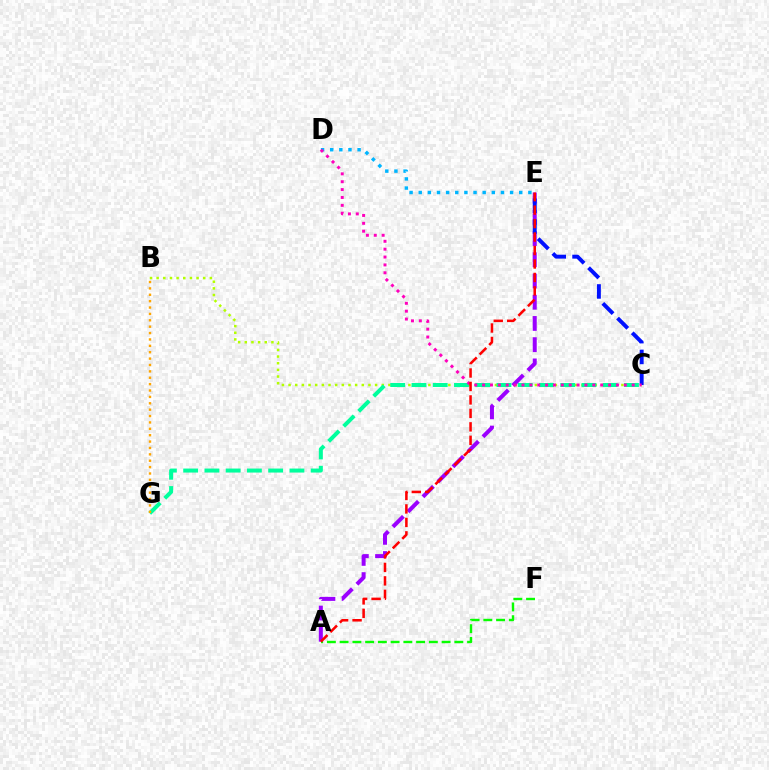{('B', 'C'): [{'color': '#b3ff00', 'line_style': 'dotted', 'thickness': 1.81}], ('C', 'G'): [{'color': '#00ff9d', 'line_style': 'dashed', 'thickness': 2.89}], ('A', 'E'): [{'color': '#9b00ff', 'line_style': 'dashed', 'thickness': 2.88}, {'color': '#ff0000', 'line_style': 'dashed', 'thickness': 1.83}], ('C', 'E'): [{'color': '#0010ff', 'line_style': 'dashed', 'thickness': 2.83}], ('D', 'E'): [{'color': '#00b5ff', 'line_style': 'dotted', 'thickness': 2.48}], ('C', 'D'): [{'color': '#ff00bd', 'line_style': 'dotted', 'thickness': 2.14}], ('B', 'G'): [{'color': '#ffa500', 'line_style': 'dotted', 'thickness': 1.73}], ('A', 'F'): [{'color': '#08ff00', 'line_style': 'dashed', 'thickness': 1.73}]}